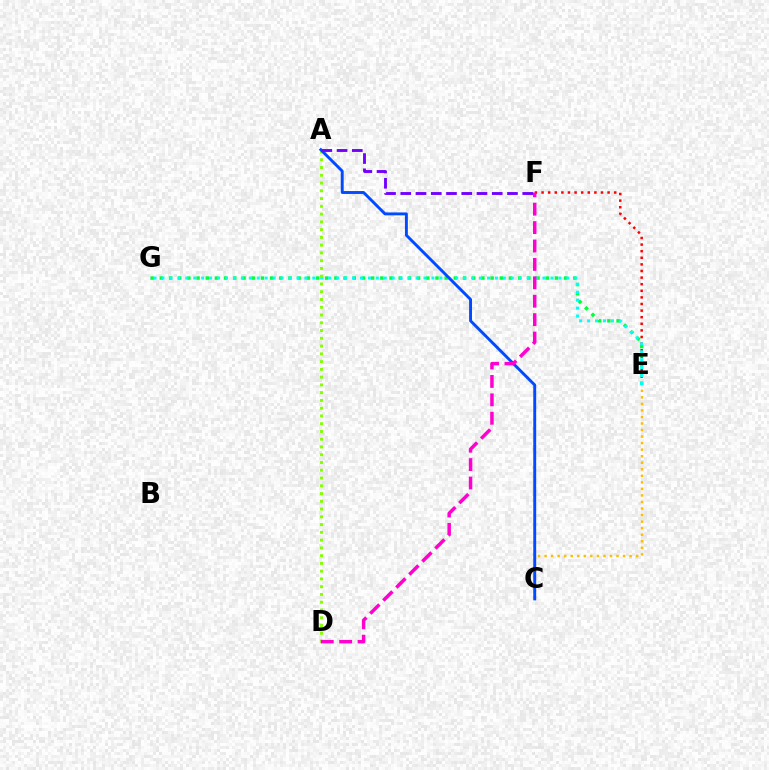{('E', 'F'): [{'color': '#ff0000', 'line_style': 'dotted', 'thickness': 1.79}], ('E', 'G'): [{'color': '#00ff39', 'line_style': 'dotted', 'thickness': 2.5}, {'color': '#00fff6', 'line_style': 'dotted', 'thickness': 2.16}], ('C', 'E'): [{'color': '#ffbd00', 'line_style': 'dotted', 'thickness': 1.78}], ('A', 'D'): [{'color': '#84ff00', 'line_style': 'dotted', 'thickness': 2.11}], ('A', 'C'): [{'color': '#004bff', 'line_style': 'solid', 'thickness': 2.1}], ('A', 'F'): [{'color': '#7200ff', 'line_style': 'dashed', 'thickness': 2.07}], ('D', 'F'): [{'color': '#ff00cf', 'line_style': 'dashed', 'thickness': 2.5}]}